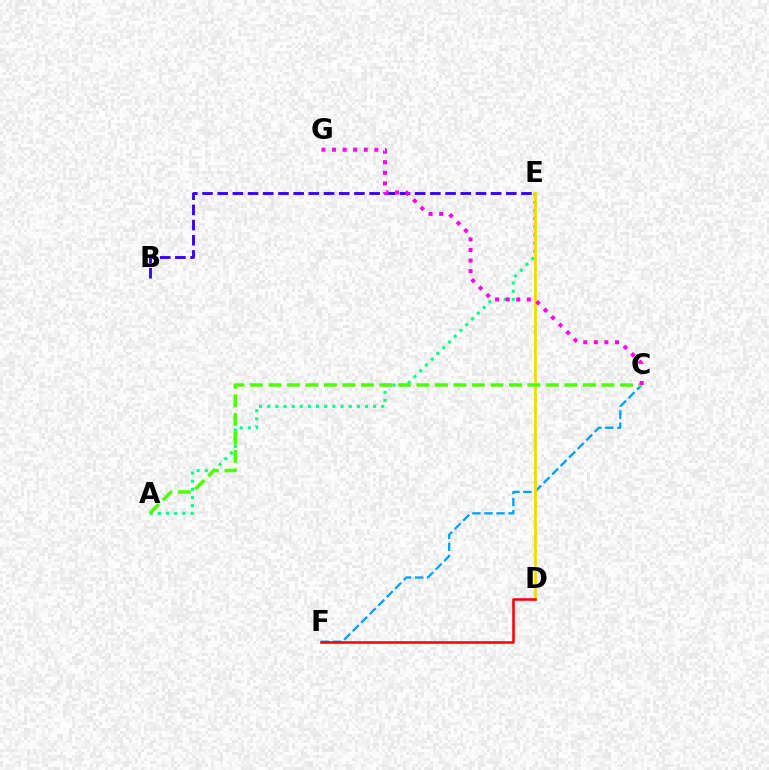{('A', 'E'): [{'color': '#00ff86', 'line_style': 'dotted', 'thickness': 2.21}], ('C', 'F'): [{'color': '#009eff', 'line_style': 'dashed', 'thickness': 1.64}], ('B', 'E'): [{'color': '#3700ff', 'line_style': 'dashed', 'thickness': 2.06}], ('D', 'E'): [{'color': '#ffd500', 'line_style': 'solid', 'thickness': 1.93}], ('A', 'C'): [{'color': '#4fff00', 'line_style': 'dashed', 'thickness': 2.51}], ('C', 'G'): [{'color': '#ff00ed', 'line_style': 'dotted', 'thickness': 2.88}], ('D', 'F'): [{'color': '#ff0000', 'line_style': 'solid', 'thickness': 1.84}]}